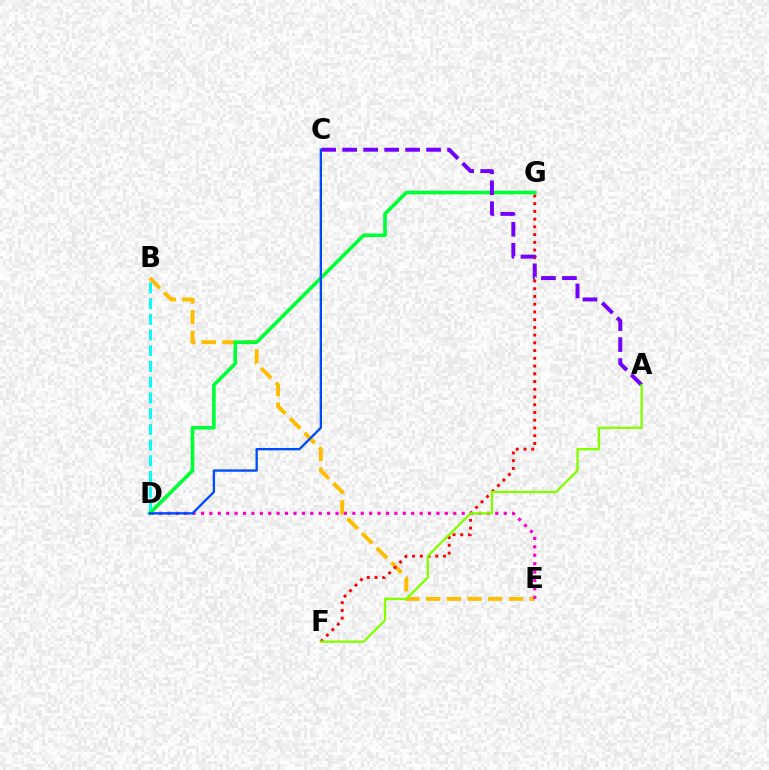{('B', 'D'): [{'color': '#00fff6', 'line_style': 'dashed', 'thickness': 2.14}], ('B', 'E'): [{'color': '#ffbd00', 'line_style': 'dashed', 'thickness': 2.81}], ('D', 'E'): [{'color': '#ff00cf', 'line_style': 'dotted', 'thickness': 2.29}], ('F', 'G'): [{'color': '#ff0000', 'line_style': 'dotted', 'thickness': 2.1}], ('D', 'G'): [{'color': '#00ff39', 'line_style': 'solid', 'thickness': 2.61}], ('A', 'C'): [{'color': '#7200ff', 'line_style': 'dashed', 'thickness': 2.85}], ('A', 'F'): [{'color': '#84ff00', 'line_style': 'solid', 'thickness': 1.67}], ('C', 'D'): [{'color': '#004bff', 'line_style': 'solid', 'thickness': 1.68}]}